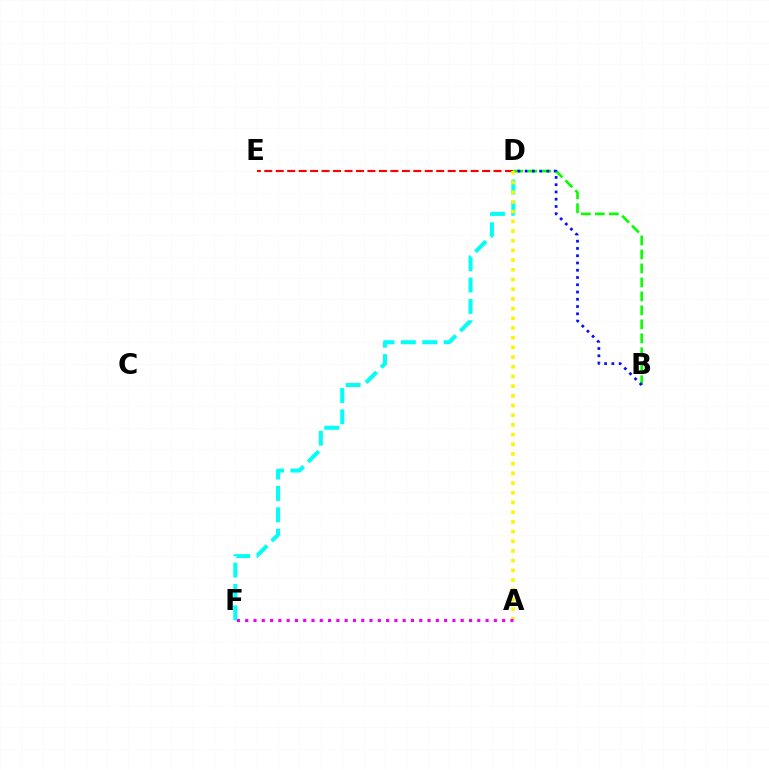{('D', 'F'): [{'color': '#00fff6', 'line_style': 'dashed', 'thickness': 2.9}], ('D', 'E'): [{'color': '#ff0000', 'line_style': 'dashed', 'thickness': 1.56}], ('B', 'D'): [{'color': '#08ff00', 'line_style': 'dashed', 'thickness': 1.9}, {'color': '#0010ff', 'line_style': 'dotted', 'thickness': 1.97}], ('A', 'D'): [{'color': '#fcf500', 'line_style': 'dotted', 'thickness': 2.63}], ('A', 'F'): [{'color': '#ee00ff', 'line_style': 'dotted', 'thickness': 2.25}]}